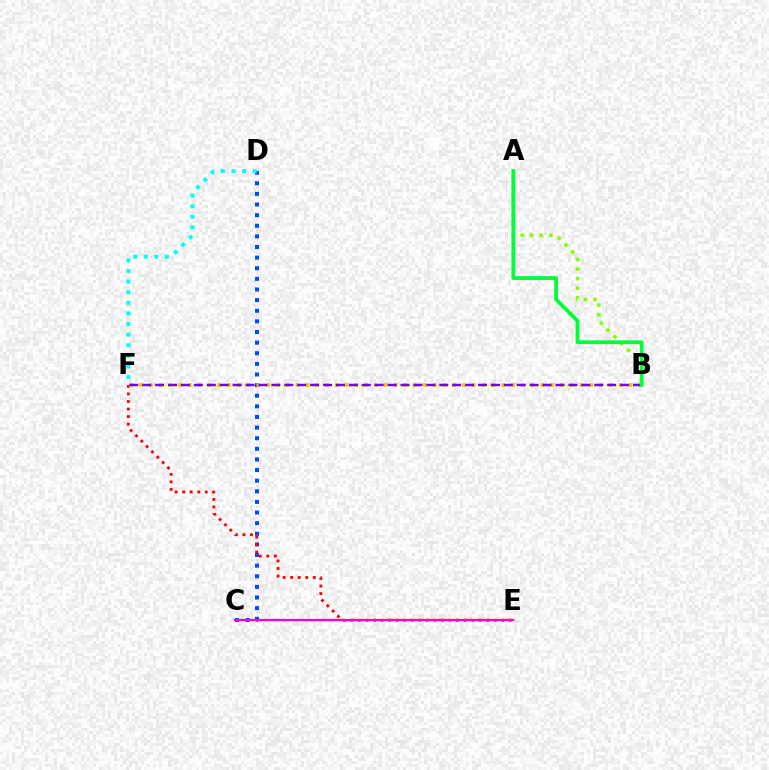{('C', 'D'): [{'color': '#004bff', 'line_style': 'dotted', 'thickness': 2.89}], ('E', 'F'): [{'color': '#ff0000', 'line_style': 'dotted', 'thickness': 2.05}], ('C', 'E'): [{'color': '#ff00cf', 'line_style': 'solid', 'thickness': 1.63}], ('B', 'F'): [{'color': '#ffbd00', 'line_style': 'dotted', 'thickness': 2.66}, {'color': '#7200ff', 'line_style': 'dashed', 'thickness': 1.75}], ('A', 'B'): [{'color': '#84ff00', 'line_style': 'dotted', 'thickness': 2.6}, {'color': '#00ff39', 'line_style': 'solid', 'thickness': 2.73}], ('D', 'F'): [{'color': '#00fff6', 'line_style': 'dotted', 'thickness': 2.88}]}